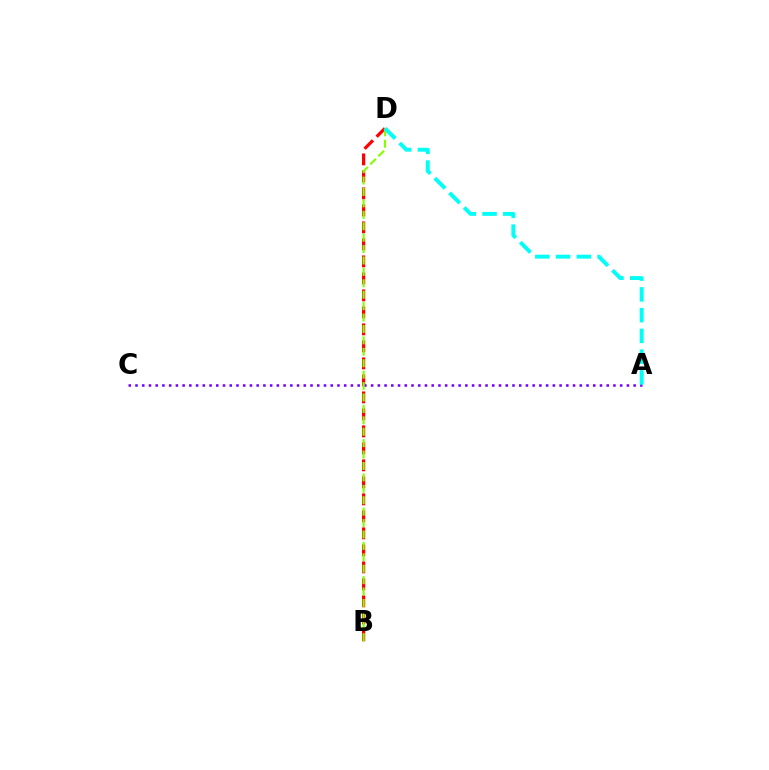{('B', 'D'): [{'color': '#ff0000', 'line_style': 'dashed', 'thickness': 2.31}, {'color': '#84ff00', 'line_style': 'dashed', 'thickness': 1.55}], ('A', 'C'): [{'color': '#7200ff', 'line_style': 'dotted', 'thickness': 1.83}], ('A', 'D'): [{'color': '#00fff6', 'line_style': 'dashed', 'thickness': 2.82}]}